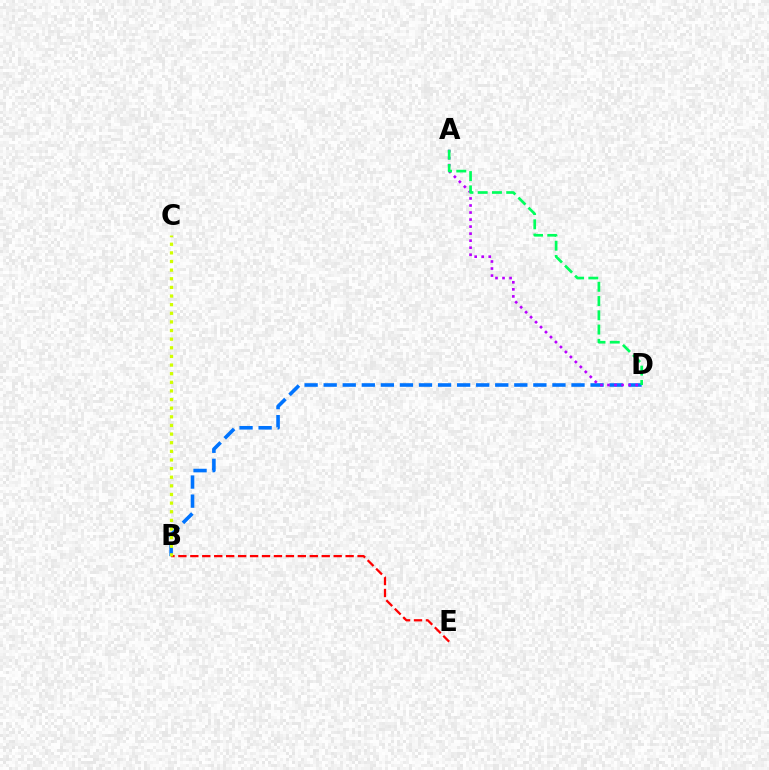{('B', 'D'): [{'color': '#0074ff', 'line_style': 'dashed', 'thickness': 2.59}], ('B', 'E'): [{'color': '#ff0000', 'line_style': 'dashed', 'thickness': 1.62}], ('A', 'D'): [{'color': '#b900ff', 'line_style': 'dotted', 'thickness': 1.91}, {'color': '#00ff5c', 'line_style': 'dashed', 'thickness': 1.94}], ('B', 'C'): [{'color': '#d1ff00', 'line_style': 'dotted', 'thickness': 2.34}]}